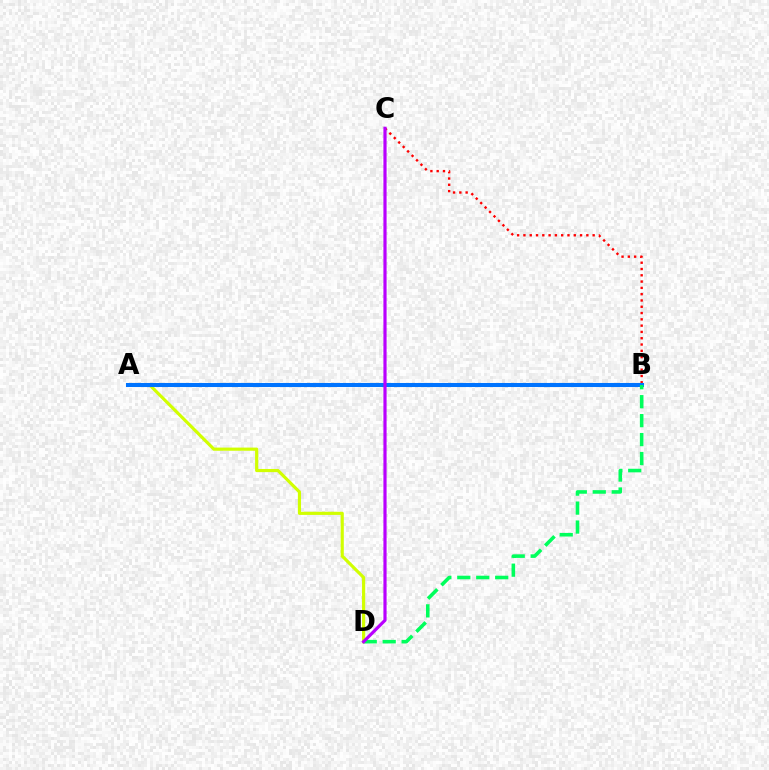{('B', 'C'): [{'color': '#ff0000', 'line_style': 'dotted', 'thickness': 1.71}], ('A', 'D'): [{'color': '#d1ff00', 'line_style': 'solid', 'thickness': 2.27}], ('A', 'B'): [{'color': '#0074ff', 'line_style': 'solid', 'thickness': 2.92}], ('B', 'D'): [{'color': '#00ff5c', 'line_style': 'dashed', 'thickness': 2.57}], ('C', 'D'): [{'color': '#b900ff', 'line_style': 'solid', 'thickness': 2.29}]}